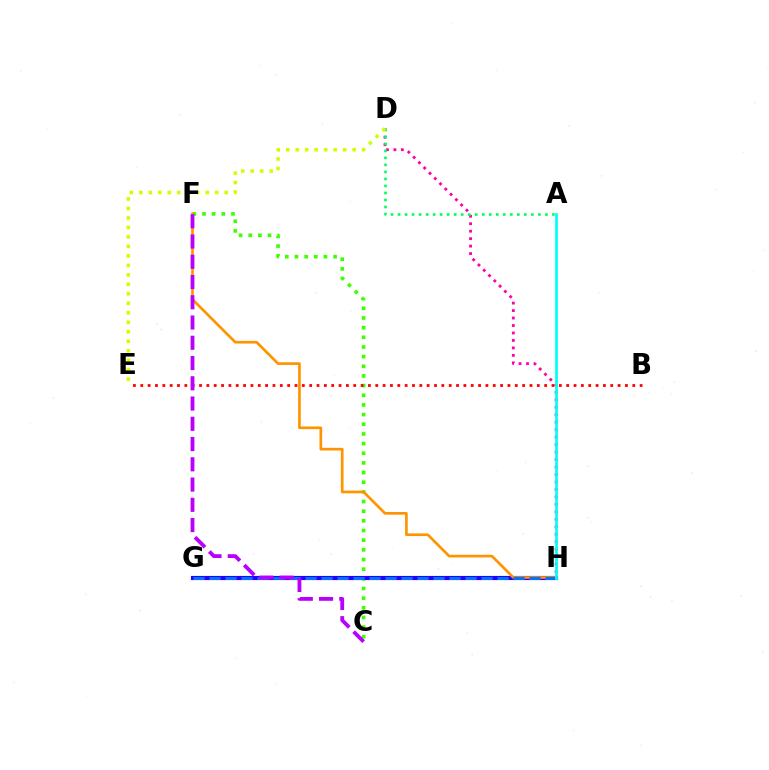{('C', 'F'): [{'color': '#3dff00', 'line_style': 'dotted', 'thickness': 2.62}, {'color': '#b900ff', 'line_style': 'dashed', 'thickness': 2.75}], ('D', 'H'): [{'color': '#ff00ac', 'line_style': 'dotted', 'thickness': 2.03}], ('A', 'D'): [{'color': '#00ff5c', 'line_style': 'dotted', 'thickness': 1.91}], ('B', 'E'): [{'color': '#ff0000', 'line_style': 'dotted', 'thickness': 2.0}], ('G', 'H'): [{'color': '#2500ff', 'line_style': 'solid', 'thickness': 2.98}, {'color': '#0074ff', 'line_style': 'dashed', 'thickness': 2.17}], ('F', 'H'): [{'color': '#ff9400', 'line_style': 'solid', 'thickness': 1.93}], ('D', 'E'): [{'color': '#d1ff00', 'line_style': 'dotted', 'thickness': 2.58}], ('A', 'H'): [{'color': '#00fff6', 'line_style': 'solid', 'thickness': 1.97}]}